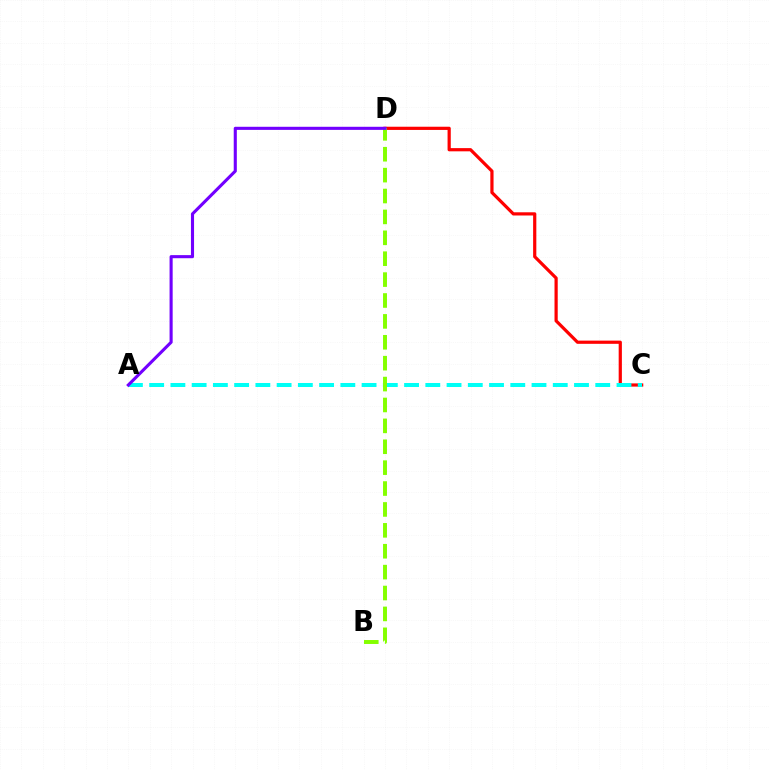{('C', 'D'): [{'color': '#ff0000', 'line_style': 'solid', 'thickness': 2.31}], ('A', 'C'): [{'color': '#00fff6', 'line_style': 'dashed', 'thickness': 2.89}], ('B', 'D'): [{'color': '#84ff00', 'line_style': 'dashed', 'thickness': 2.84}], ('A', 'D'): [{'color': '#7200ff', 'line_style': 'solid', 'thickness': 2.23}]}